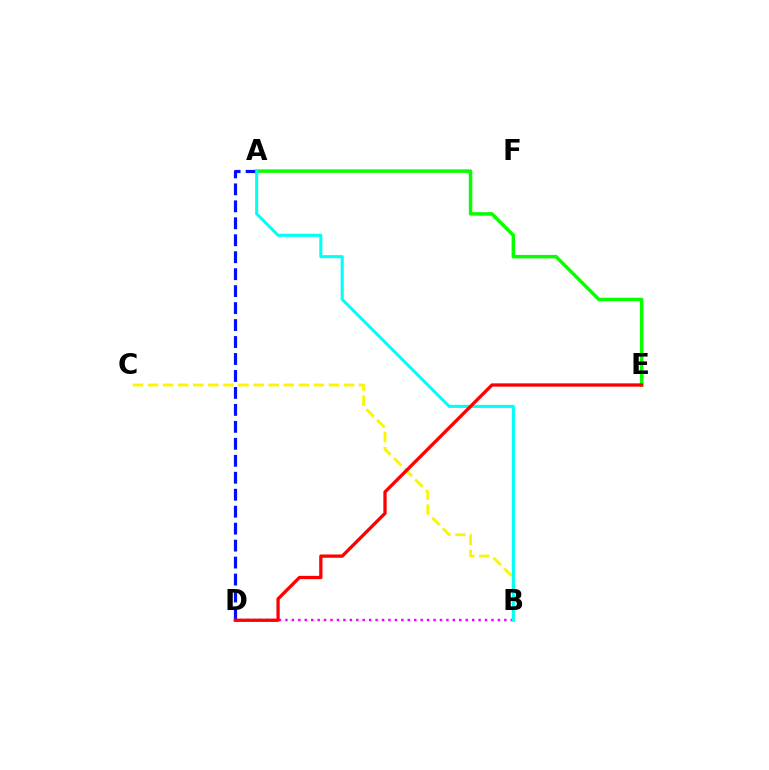{('A', 'E'): [{'color': '#08ff00', 'line_style': 'solid', 'thickness': 2.5}], ('A', 'D'): [{'color': '#0010ff', 'line_style': 'dashed', 'thickness': 2.3}], ('B', 'D'): [{'color': '#ee00ff', 'line_style': 'dotted', 'thickness': 1.75}], ('B', 'C'): [{'color': '#fcf500', 'line_style': 'dashed', 'thickness': 2.05}], ('A', 'B'): [{'color': '#00fff6', 'line_style': 'solid', 'thickness': 2.22}], ('D', 'E'): [{'color': '#ff0000', 'line_style': 'solid', 'thickness': 2.36}]}